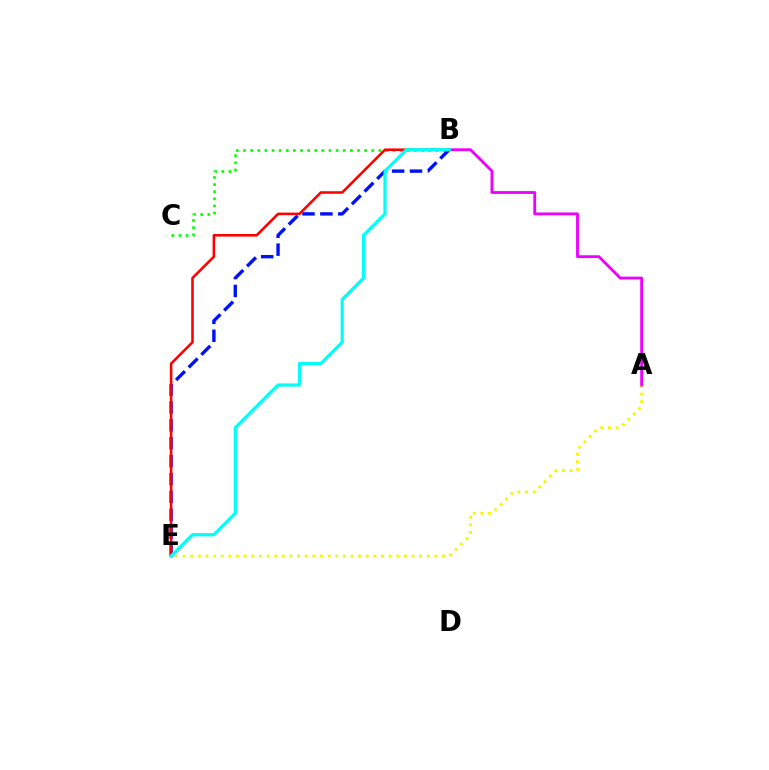{('A', 'E'): [{'color': '#fcf500', 'line_style': 'dotted', 'thickness': 2.07}], ('B', 'C'): [{'color': '#08ff00', 'line_style': 'dotted', 'thickness': 1.94}], ('B', 'E'): [{'color': '#0010ff', 'line_style': 'dashed', 'thickness': 2.43}, {'color': '#ff0000', 'line_style': 'solid', 'thickness': 1.86}, {'color': '#00fff6', 'line_style': 'solid', 'thickness': 2.32}], ('A', 'B'): [{'color': '#ee00ff', 'line_style': 'solid', 'thickness': 2.04}]}